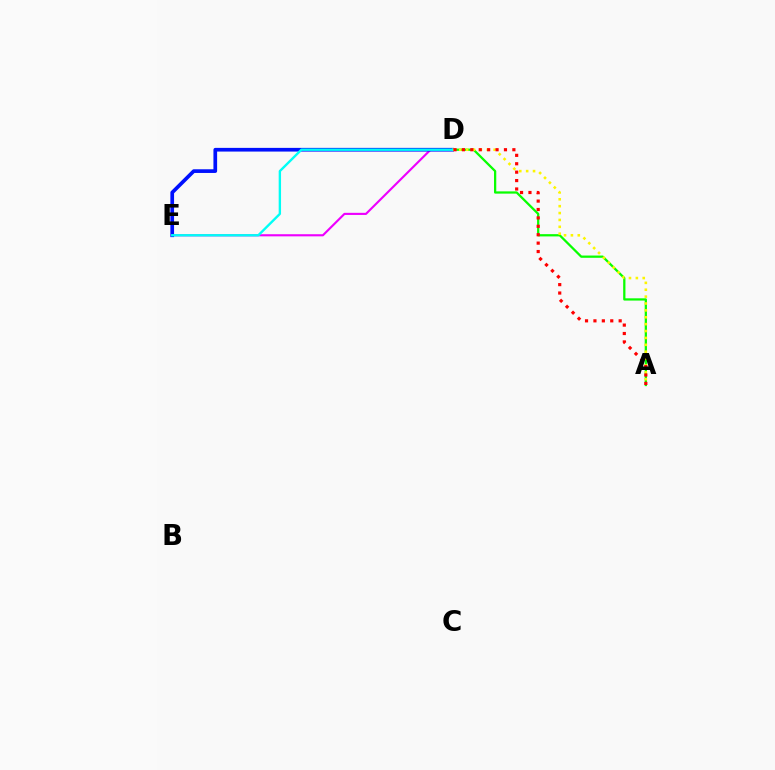{('D', 'E'): [{'color': '#ee00ff', 'line_style': 'solid', 'thickness': 1.53}, {'color': '#0010ff', 'line_style': 'solid', 'thickness': 2.65}, {'color': '#00fff6', 'line_style': 'solid', 'thickness': 1.71}], ('A', 'D'): [{'color': '#08ff00', 'line_style': 'solid', 'thickness': 1.63}, {'color': '#fcf500', 'line_style': 'dotted', 'thickness': 1.87}, {'color': '#ff0000', 'line_style': 'dotted', 'thickness': 2.28}]}